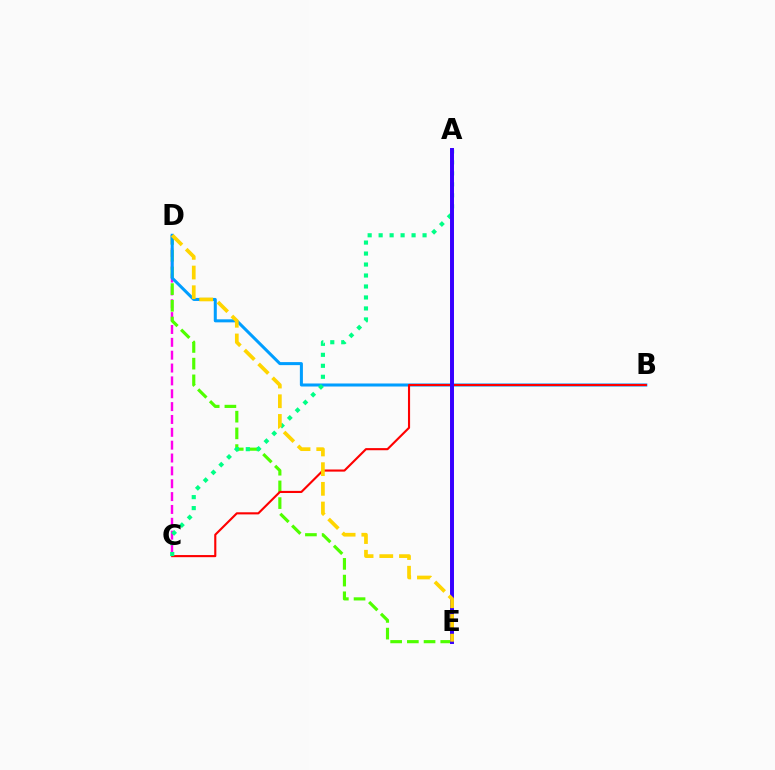{('C', 'D'): [{'color': '#ff00ed', 'line_style': 'dashed', 'thickness': 1.75}], ('D', 'E'): [{'color': '#4fff00', 'line_style': 'dashed', 'thickness': 2.27}, {'color': '#ffd500', 'line_style': 'dashed', 'thickness': 2.67}], ('B', 'D'): [{'color': '#009eff', 'line_style': 'solid', 'thickness': 2.18}], ('B', 'C'): [{'color': '#ff0000', 'line_style': 'solid', 'thickness': 1.53}], ('A', 'C'): [{'color': '#00ff86', 'line_style': 'dotted', 'thickness': 2.98}], ('A', 'E'): [{'color': '#3700ff', 'line_style': 'solid', 'thickness': 2.85}]}